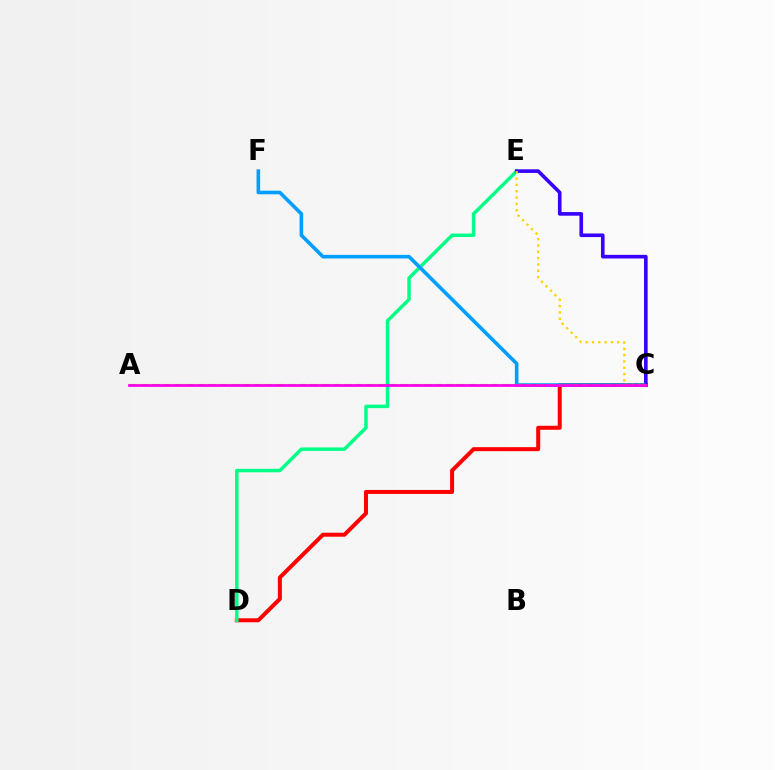{('C', 'D'): [{'color': '#ff0000', 'line_style': 'solid', 'thickness': 2.88}], ('D', 'E'): [{'color': '#00ff86', 'line_style': 'solid', 'thickness': 2.5}], ('C', 'F'): [{'color': '#009eff', 'line_style': 'solid', 'thickness': 2.59}], ('C', 'E'): [{'color': '#3700ff', 'line_style': 'solid', 'thickness': 2.6}, {'color': '#ffd500', 'line_style': 'dotted', 'thickness': 1.72}], ('A', 'C'): [{'color': '#4fff00', 'line_style': 'dashed', 'thickness': 1.54}, {'color': '#ff00ed', 'line_style': 'solid', 'thickness': 1.97}]}